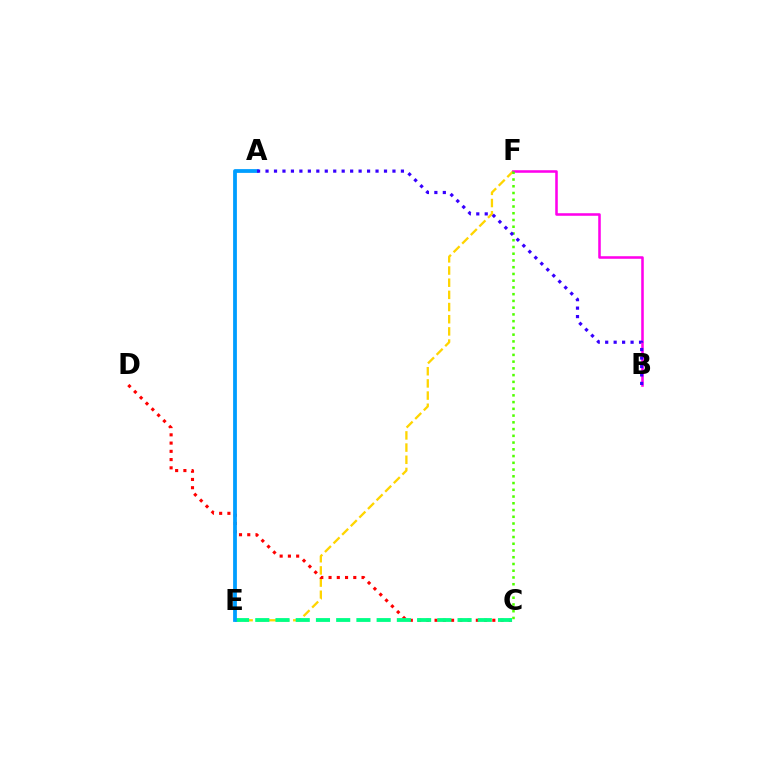{('E', 'F'): [{'color': '#ffd500', 'line_style': 'dashed', 'thickness': 1.65}], ('B', 'F'): [{'color': '#ff00ed', 'line_style': 'solid', 'thickness': 1.84}], ('C', 'D'): [{'color': '#ff0000', 'line_style': 'dotted', 'thickness': 2.24}], ('C', 'E'): [{'color': '#00ff86', 'line_style': 'dashed', 'thickness': 2.75}], ('A', 'E'): [{'color': '#009eff', 'line_style': 'solid', 'thickness': 2.72}], ('C', 'F'): [{'color': '#4fff00', 'line_style': 'dotted', 'thickness': 1.83}], ('A', 'B'): [{'color': '#3700ff', 'line_style': 'dotted', 'thickness': 2.3}]}